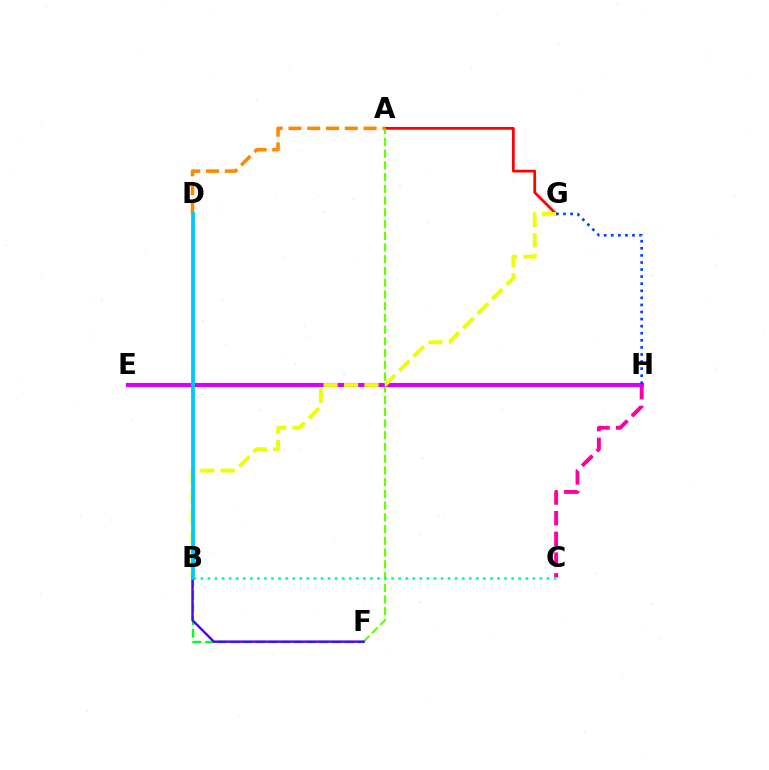{('A', 'G'): [{'color': '#ff0000', 'line_style': 'solid', 'thickness': 1.98}], ('C', 'H'): [{'color': '#ff00a0', 'line_style': 'dashed', 'thickness': 2.81}], ('A', 'F'): [{'color': '#66ff00', 'line_style': 'dashed', 'thickness': 1.59}], ('E', 'H'): [{'color': '#d600ff', 'line_style': 'solid', 'thickness': 2.98}], ('B', 'F'): [{'color': '#00ff27', 'line_style': 'dashed', 'thickness': 1.72}, {'color': '#4f00ff', 'line_style': 'solid', 'thickness': 1.73}], ('B', 'C'): [{'color': '#00ffaf', 'line_style': 'dotted', 'thickness': 1.92}], ('B', 'G'): [{'color': '#eeff00', 'line_style': 'dashed', 'thickness': 2.77}], ('G', 'H'): [{'color': '#003fff', 'line_style': 'dotted', 'thickness': 1.92}], ('A', 'D'): [{'color': '#ff8800', 'line_style': 'dashed', 'thickness': 2.55}], ('B', 'D'): [{'color': '#00c7ff', 'line_style': 'solid', 'thickness': 2.74}]}